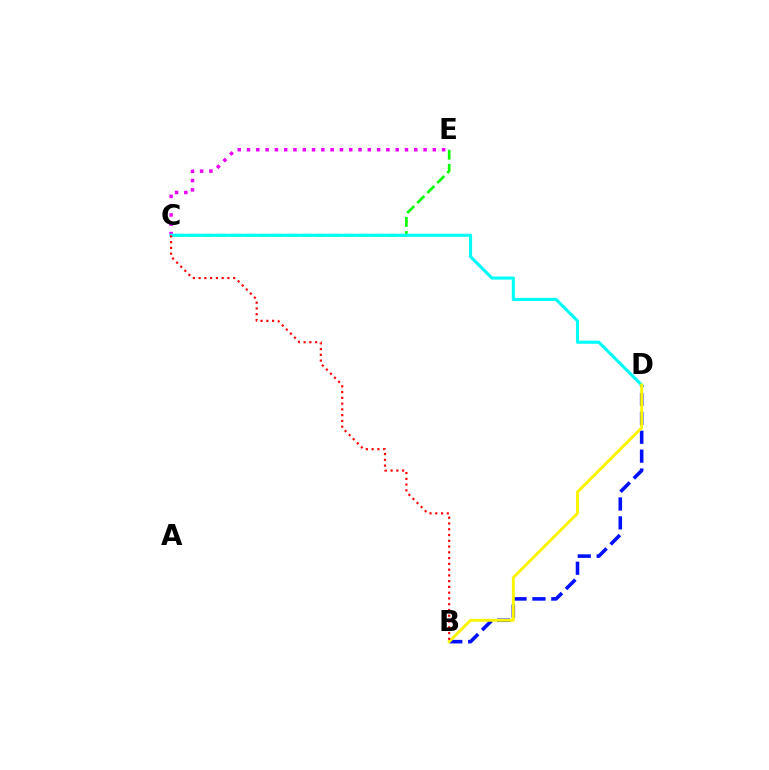{('C', 'E'): [{'color': '#08ff00', 'line_style': 'dashed', 'thickness': 1.92}, {'color': '#ee00ff', 'line_style': 'dotted', 'thickness': 2.52}], ('B', 'D'): [{'color': '#0010ff', 'line_style': 'dashed', 'thickness': 2.57}, {'color': '#fcf500', 'line_style': 'solid', 'thickness': 2.11}], ('C', 'D'): [{'color': '#00fff6', 'line_style': 'solid', 'thickness': 2.23}], ('B', 'C'): [{'color': '#ff0000', 'line_style': 'dotted', 'thickness': 1.57}]}